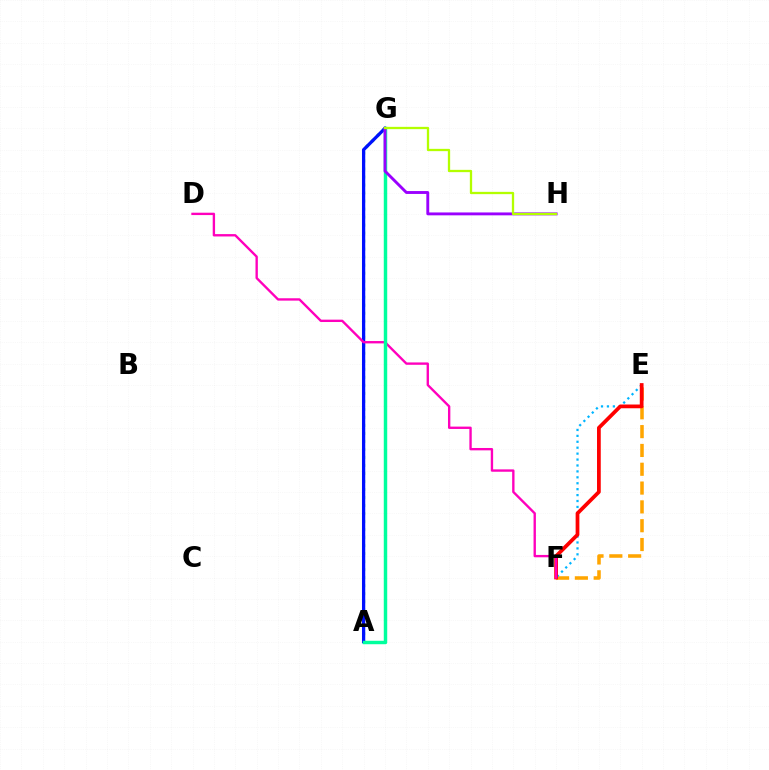{('A', 'G'): [{'color': '#08ff00', 'line_style': 'dotted', 'thickness': 2.18}, {'color': '#0010ff', 'line_style': 'solid', 'thickness': 2.35}, {'color': '#00ff9d', 'line_style': 'solid', 'thickness': 2.48}], ('E', 'F'): [{'color': '#ffa500', 'line_style': 'dashed', 'thickness': 2.56}, {'color': '#00b5ff', 'line_style': 'dotted', 'thickness': 1.61}, {'color': '#ff0000', 'line_style': 'solid', 'thickness': 2.7}], ('D', 'F'): [{'color': '#ff00bd', 'line_style': 'solid', 'thickness': 1.7}], ('G', 'H'): [{'color': '#9b00ff', 'line_style': 'solid', 'thickness': 2.07}, {'color': '#b3ff00', 'line_style': 'solid', 'thickness': 1.65}]}